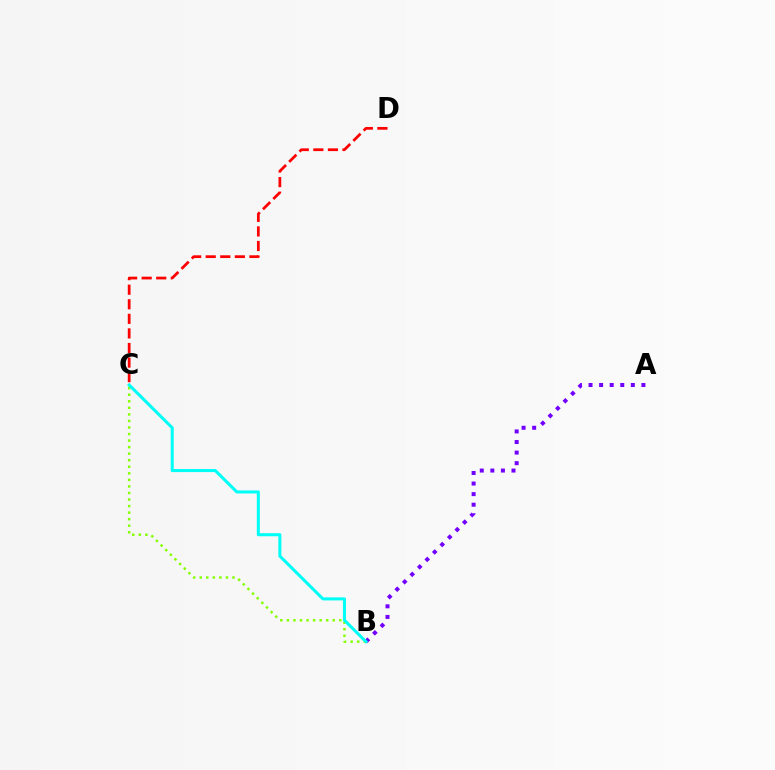{('A', 'B'): [{'color': '#7200ff', 'line_style': 'dotted', 'thickness': 2.87}], ('B', 'C'): [{'color': '#84ff00', 'line_style': 'dotted', 'thickness': 1.78}, {'color': '#00fff6', 'line_style': 'solid', 'thickness': 2.19}], ('C', 'D'): [{'color': '#ff0000', 'line_style': 'dashed', 'thickness': 1.98}]}